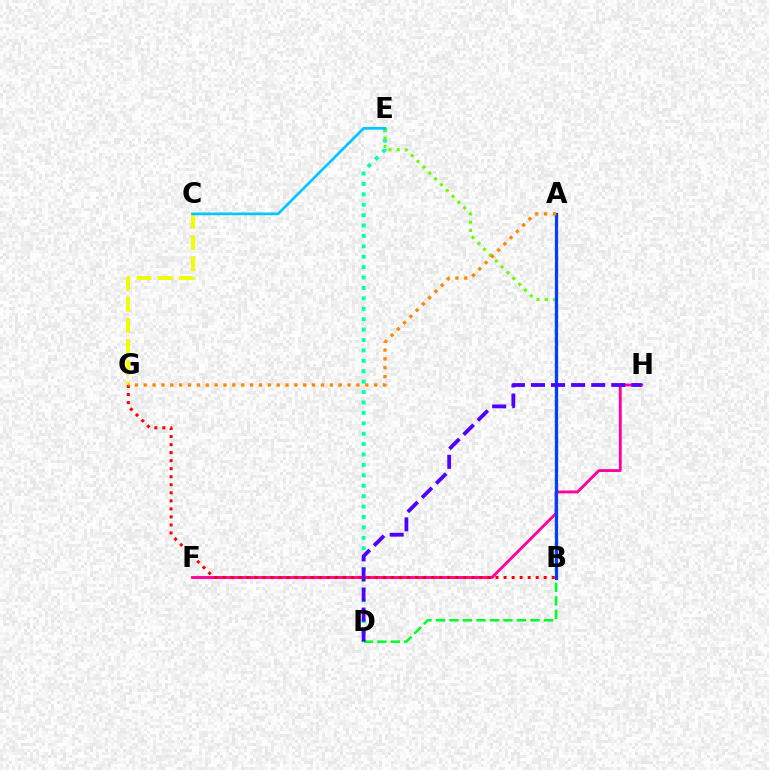{('A', 'B'): [{'color': '#d600ff', 'line_style': 'dotted', 'thickness': 2.28}, {'color': '#003fff', 'line_style': 'solid', 'thickness': 2.29}], ('C', 'G'): [{'color': '#eeff00', 'line_style': 'dashed', 'thickness': 2.87}], ('D', 'E'): [{'color': '#00ffaf', 'line_style': 'dotted', 'thickness': 2.83}], ('B', 'E'): [{'color': '#66ff00', 'line_style': 'dotted', 'thickness': 2.24}], ('F', 'H'): [{'color': '#ff00a0', 'line_style': 'solid', 'thickness': 2.05}], ('C', 'E'): [{'color': '#00c7ff', 'line_style': 'solid', 'thickness': 1.94}], ('B', 'D'): [{'color': '#00ff27', 'line_style': 'dashed', 'thickness': 1.83}], ('B', 'G'): [{'color': '#ff0000', 'line_style': 'dotted', 'thickness': 2.18}], ('D', 'H'): [{'color': '#4f00ff', 'line_style': 'dashed', 'thickness': 2.73}], ('A', 'G'): [{'color': '#ff8800', 'line_style': 'dotted', 'thickness': 2.41}]}